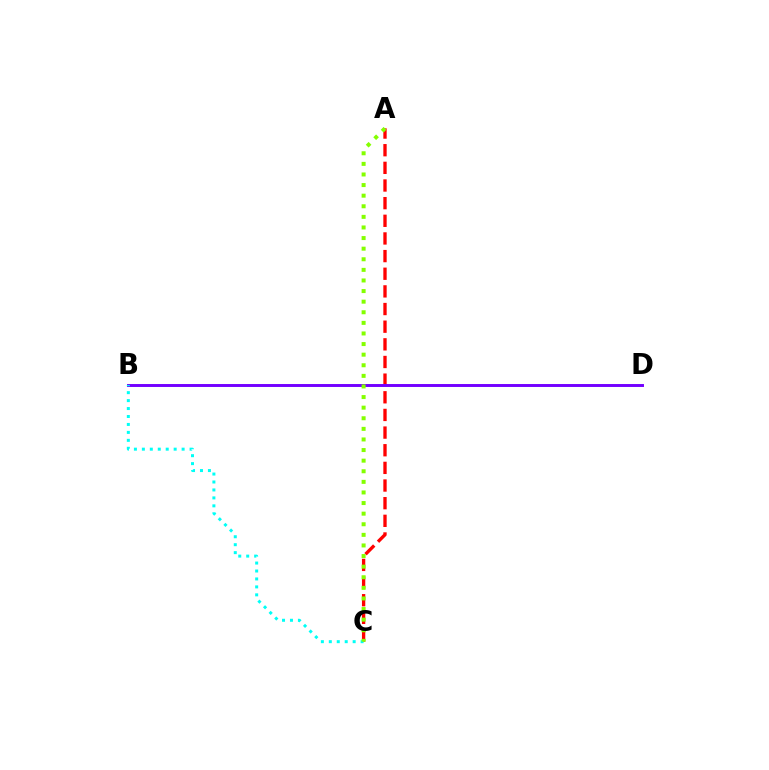{('A', 'C'): [{'color': '#ff0000', 'line_style': 'dashed', 'thickness': 2.4}, {'color': '#84ff00', 'line_style': 'dotted', 'thickness': 2.88}], ('B', 'D'): [{'color': '#7200ff', 'line_style': 'solid', 'thickness': 2.12}], ('B', 'C'): [{'color': '#00fff6', 'line_style': 'dotted', 'thickness': 2.16}]}